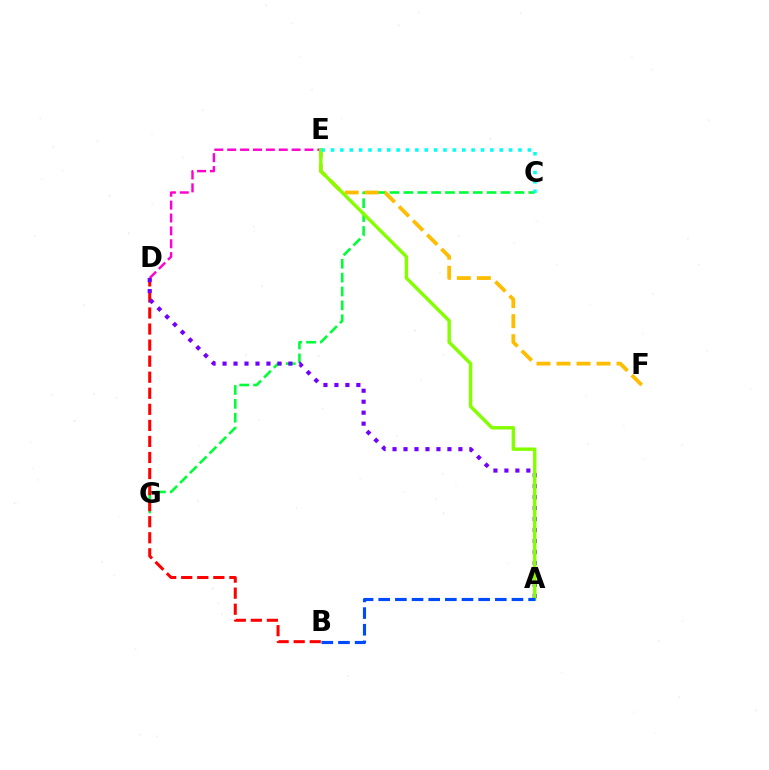{('C', 'G'): [{'color': '#00ff39', 'line_style': 'dashed', 'thickness': 1.88}], ('E', 'F'): [{'color': '#ffbd00', 'line_style': 'dashed', 'thickness': 2.72}], ('D', 'E'): [{'color': '#ff00cf', 'line_style': 'dashed', 'thickness': 1.75}], ('B', 'D'): [{'color': '#ff0000', 'line_style': 'dashed', 'thickness': 2.18}], ('A', 'D'): [{'color': '#7200ff', 'line_style': 'dotted', 'thickness': 2.98}], ('A', 'E'): [{'color': '#84ff00', 'line_style': 'solid', 'thickness': 2.46}], ('C', 'E'): [{'color': '#00fff6', 'line_style': 'dotted', 'thickness': 2.55}], ('A', 'B'): [{'color': '#004bff', 'line_style': 'dashed', 'thickness': 2.26}]}